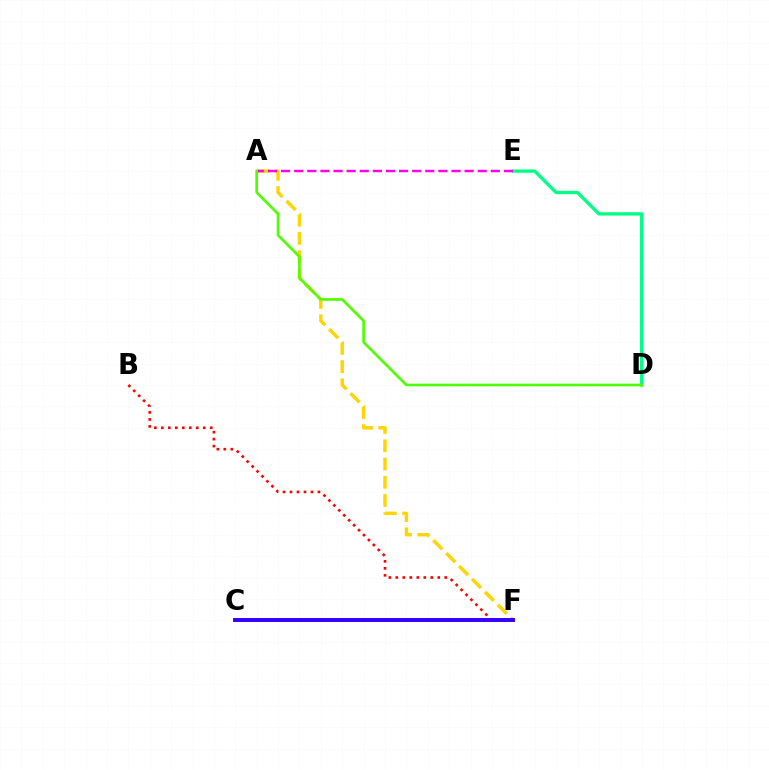{('A', 'F'): [{'color': '#ffd500', 'line_style': 'dashed', 'thickness': 2.48}], ('D', 'E'): [{'color': '#00ff86', 'line_style': 'solid', 'thickness': 2.38}], ('C', 'F'): [{'color': '#009eff', 'line_style': 'solid', 'thickness': 2.77}, {'color': '#3700ff', 'line_style': 'solid', 'thickness': 2.81}], ('A', 'E'): [{'color': '#ff00ed', 'line_style': 'dashed', 'thickness': 1.78}], ('B', 'F'): [{'color': '#ff0000', 'line_style': 'dotted', 'thickness': 1.9}], ('A', 'D'): [{'color': '#4fff00', 'line_style': 'solid', 'thickness': 1.9}]}